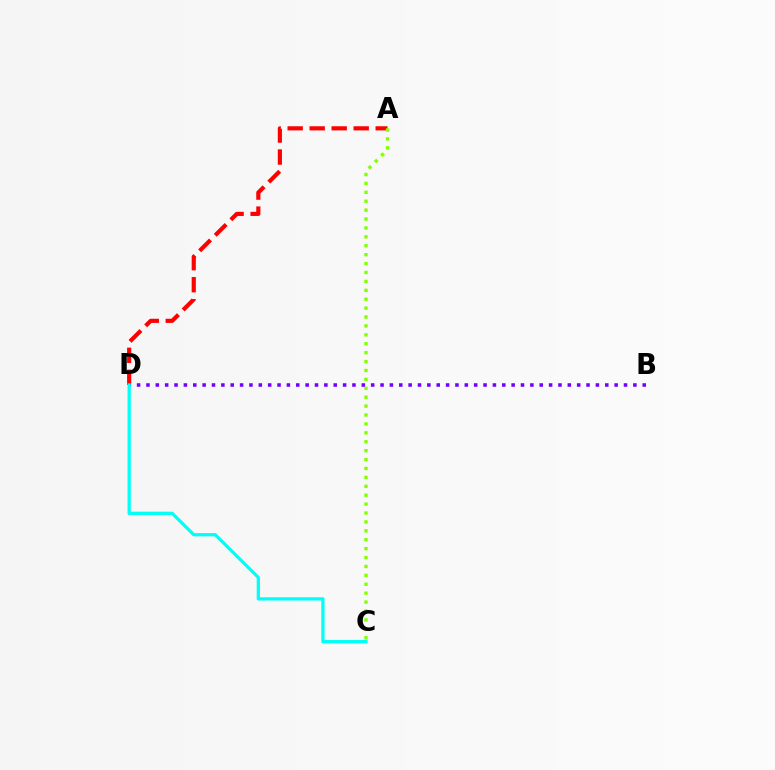{('A', 'D'): [{'color': '#ff0000', 'line_style': 'dashed', 'thickness': 2.99}], ('A', 'C'): [{'color': '#84ff00', 'line_style': 'dotted', 'thickness': 2.42}], ('B', 'D'): [{'color': '#7200ff', 'line_style': 'dotted', 'thickness': 2.54}], ('C', 'D'): [{'color': '#00fff6', 'line_style': 'solid', 'thickness': 2.36}]}